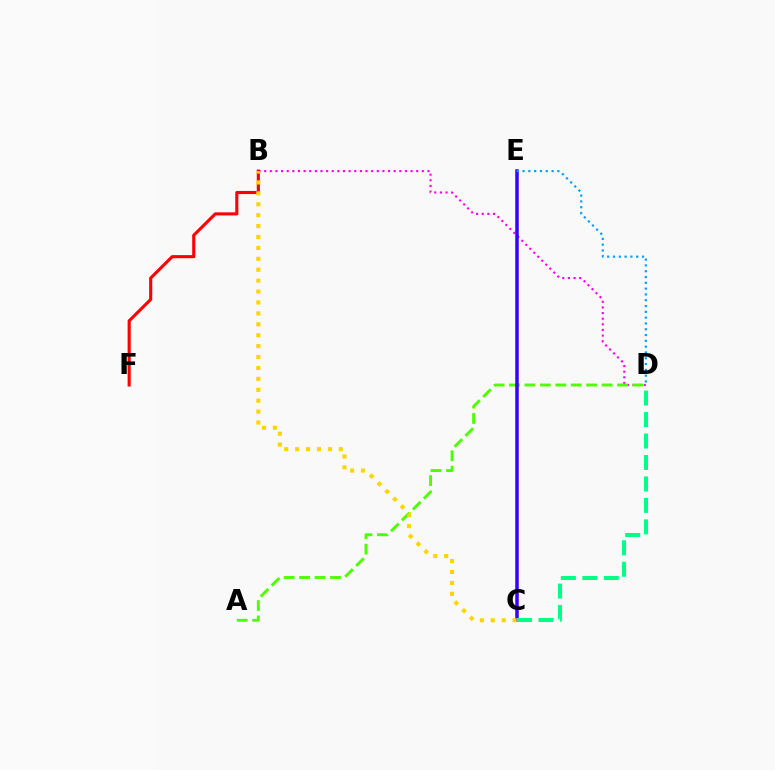{('B', 'D'): [{'color': '#ff00ed', 'line_style': 'dotted', 'thickness': 1.53}], ('A', 'D'): [{'color': '#4fff00', 'line_style': 'dashed', 'thickness': 2.1}], ('B', 'F'): [{'color': '#ff0000', 'line_style': 'solid', 'thickness': 2.23}], ('C', 'E'): [{'color': '#3700ff', 'line_style': 'solid', 'thickness': 2.52}], ('C', 'D'): [{'color': '#00ff86', 'line_style': 'dashed', 'thickness': 2.92}], ('B', 'C'): [{'color': '#ffd500', 'line_style': 'dotted', 'thickness': 2.96}], ('D', 'E'): [{'color': '#009eff', 'line_style': 'dotted', 'thickness': 1.58}]}